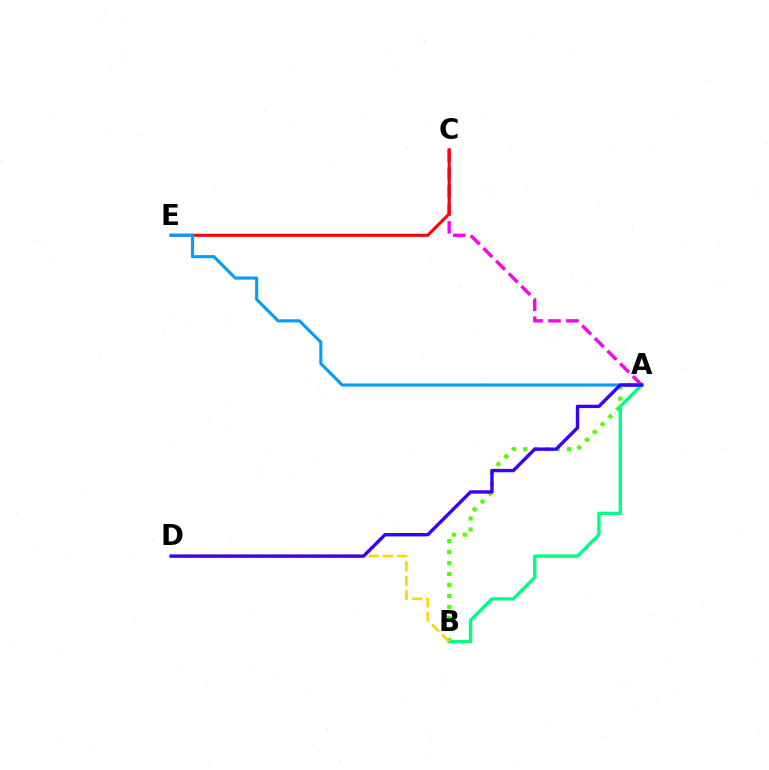{('A', 'C'): [{'color': '#ff00ed', 'line_style': 'dashed', 'thickness': 2.43}], ('A', 'B'): [{'color': '#4fff00', 'line_style': 'dotted', 'thickness': 2.98}, {'color': '#00ff86', 'line_style': 'solid', 'thickness': 2.43}], ('C', 'E'): [{'color': '#ff0000', 'line_style': 'solid', 'thickness': 2.19}], ('B', 'D'): [{'color': '#ffd500', 'line_style': 'dashed', 'thickness': 1.95}], ('A', 'E'): [{'color': '#009eff', 'line_style': 'solid', 'thickness': 2.24}], ('A', 'D'): [{'color': '#3700ff', 'line_style': 'solid', 'thickness': 2.43}]}